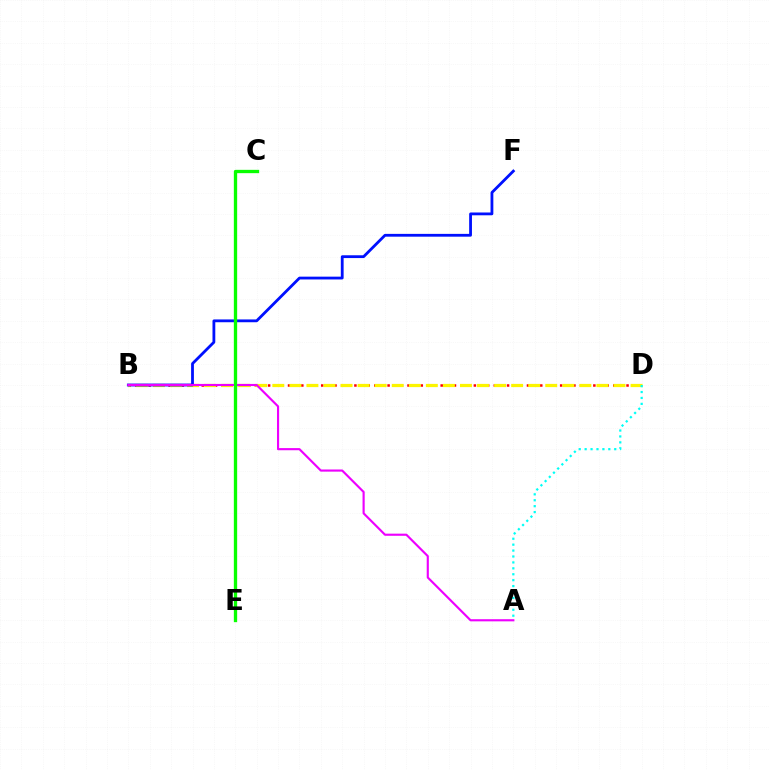{('B', 'D'): [{'color': '#ff0000', 'line_style': 'dotted', 'thickness': 1.8}, {'color': '#fcf500', 'line_style': 'dashed', 'thickness': 2.32}], ('B', 'F'): [{'color': '#0010ff', 'line_style': 'solid', 'thickness': 2.02}], ('A', 'D'): [{'color': '#00fff6', 'line_style': 'dotted', 'thickness': 1.61}], ('A', 'B'): [{'color': '#ee00ff', 'line_style': 'solid', 'thickness': 1.54}], ('C', 'E'): [{'color': '#08ff00', 'line_style': 'solid', 'thickness': 2.39}]}